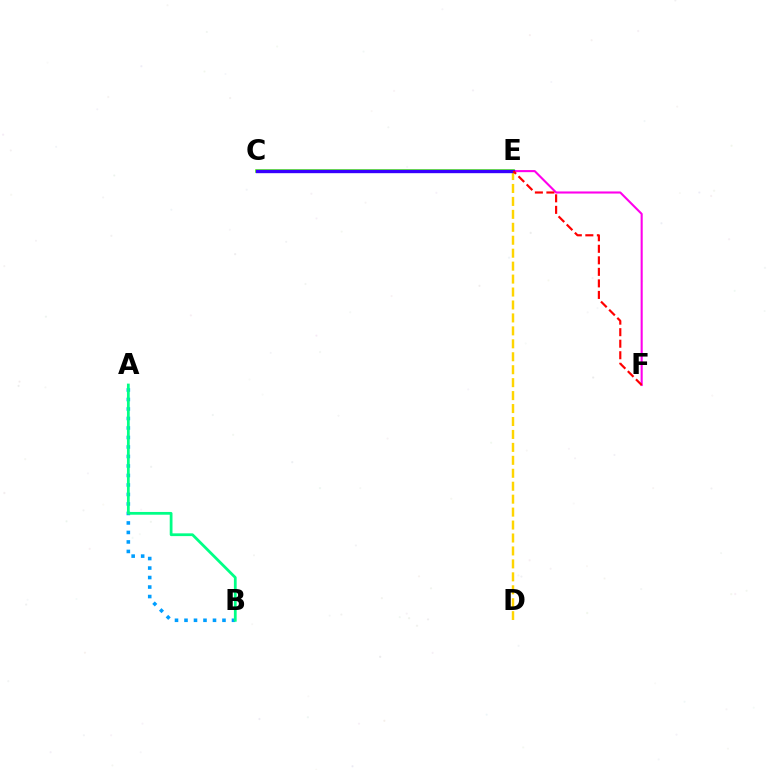{('E', 'F'): [{'color': '#ff00ed', 'line_style': 'solid', 'thickness': 1.51}, {'color': '#ff0000', 'line_style': 'dashed', 'thickness': 1.57}], ('C', 'E'): [{'color': '#4fff00', 'line_style': 'solid', 'thickness': 2.59}, {'color': '#3700ff', 'line_style': 'solid', 'thickness': 2.42}], ('A', 'B'): [{'color': '#009eff', 'line_style': 'dotted', 'thickness': 2.58}, {'color': '#00ff86', 'line_style': 'solid', 'thickness': 1.99}], ('D', 'E'): [{'color': '#ffd500', 'line_style': 'dashed', 'thickness': 1.76}]}